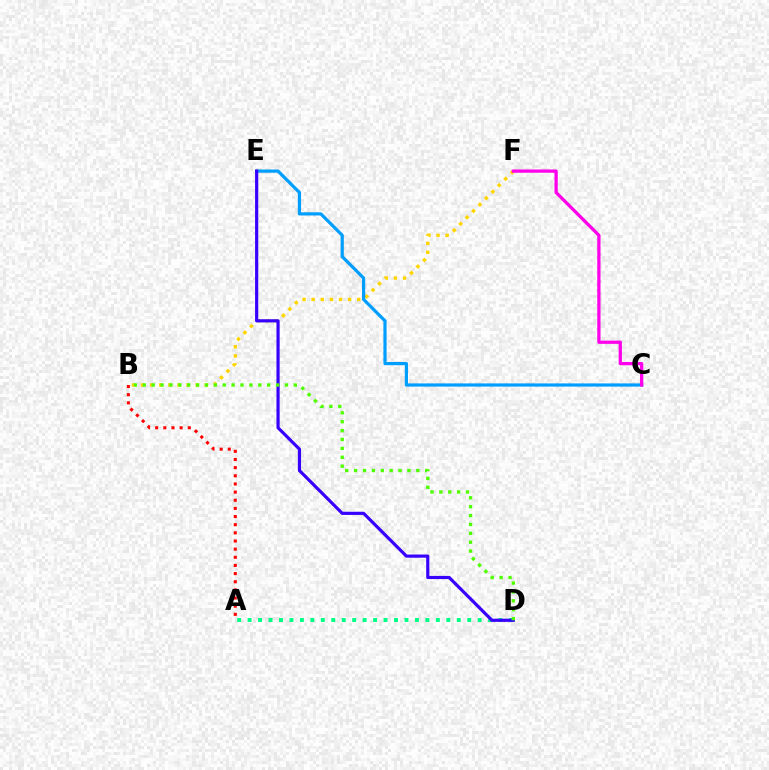{('A', 'B'): [{'color': '#ff0000', 'line_style': 'dotted', 'thickness': 2.21}], ('B', 'F'): [{'color': '#ffd500', 'line_style': 'dotted', 'thickness': 2.47}], ('C', 'E'): [{'color': '#009eff', 'line_style': 'solid', 'thickness': 2.3}], ('A', 'D'): [{'color': '#00ff86', 'line_style': 'dotted', 'thickness': 2.84}], ('C', 'F'): [{'color': '#ff00ed', 'line_style': 'solid', 'thickness': 2.35}], ('D', 'E'): [{'color': '#3700ff', 'line_style': 'solid', 'thickness': 2.29}], ('B', 'D'): [{'color': '#4fff00', 'line_style': 'dotted', 'thickness': 2.41}]}